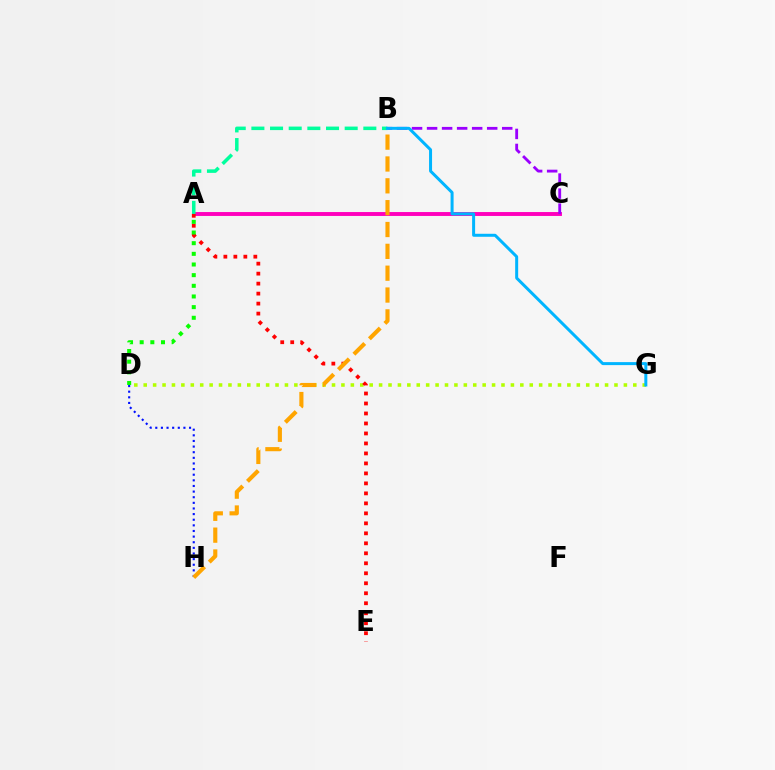{('D', 'H'): [{'color': '#0010ff', 'line_style': 'dotted', 'thickness': 1.53}], ('A', 'C'): [{'color': '#ff00bd', 'line_style': 'solid', 'thickness': 2.81}], ('B', 'C'): [{'color': '#9b00ff', 'line_style': 'dashed', 'thickness': 2.04}], ('D', 'G'): [{'color': '#b3ff00', 'line_style': 'dotted', 'thickness': 2.56}], ('A', 'E'): [{'color': '#ff0000', 'line_style': 'dotted', 'thickness': 2.71}], ('B', 'H'): [{'color': '#ffa500', 'line_style': 'dashed', 'thickness': 2.97}], ('A', 'B'): [{'color': '#00ff9d', 'line_style': 'dashed', 'thickness': 2.53}], ('A', 'D'): [{'color': '#08ff00', 'line_style': 'dotted', 'thickness': 2.9}], ('B', 'G'): [{'color': '#00b5ff', 'line_style': 'solid', 'thickness': 2.16}]}